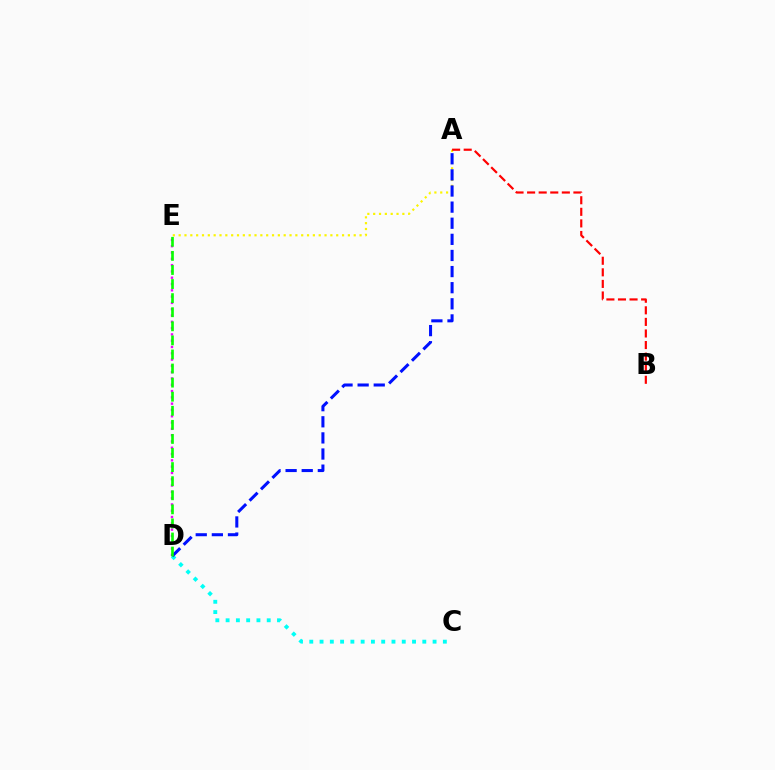{('A', 'E'): [{'color': '#fcf500', 'line_style': 'dotted', 'thickness': 1.59}], ('A', 'B'): [{'color': '#ff0000', 'line_style': 'dashed', 'thickness': 1.57}], ('D', 'E'): [{'color': '#ee00ff', 'line_style': 'dotted', 'thickness': 1.71}, {'color': '#08ff00', 'line_style': 'dashed', 'thickness': 1.91}], ('C', 'D'): [{'color': '#00fff6', 'line_style': 'dotted', 'thickness': 2.79}], ('A', 'D'): [{'color': '#0010ff', 'line_style': 'dashed', 'thickness': 2.19}]}